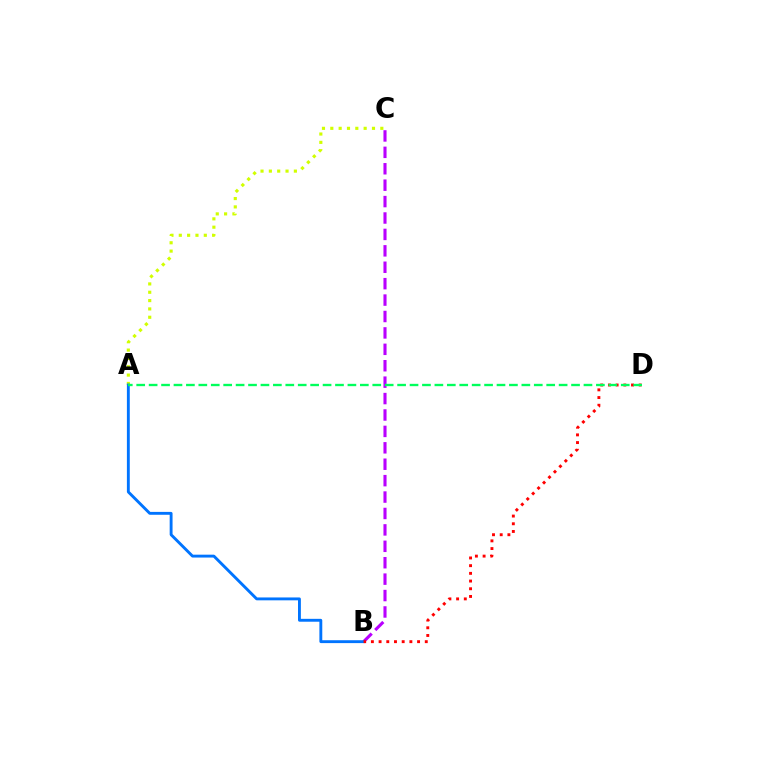{('A', 'C'): [{'color': '#d1ff00', 'line_style': 'dotted', 'thickness': 2.26}], ('B', 'C'): [{'color': '#b900ff', 'line_style': 'dashed', 'thickness': 2.23}], ('A', 'B'): [{'color': '#0074ff', 'line_style': 'solid', 'thickness': 2.07}], ('B', 'D'): [{'color': '#ff0000', 'line_style': 'dotted', 'thickness': 2.09}], ('A', 'D'): [{'color': '#00ff5c', 'line_style': 'dashed', 'thickness': 1.69}]}